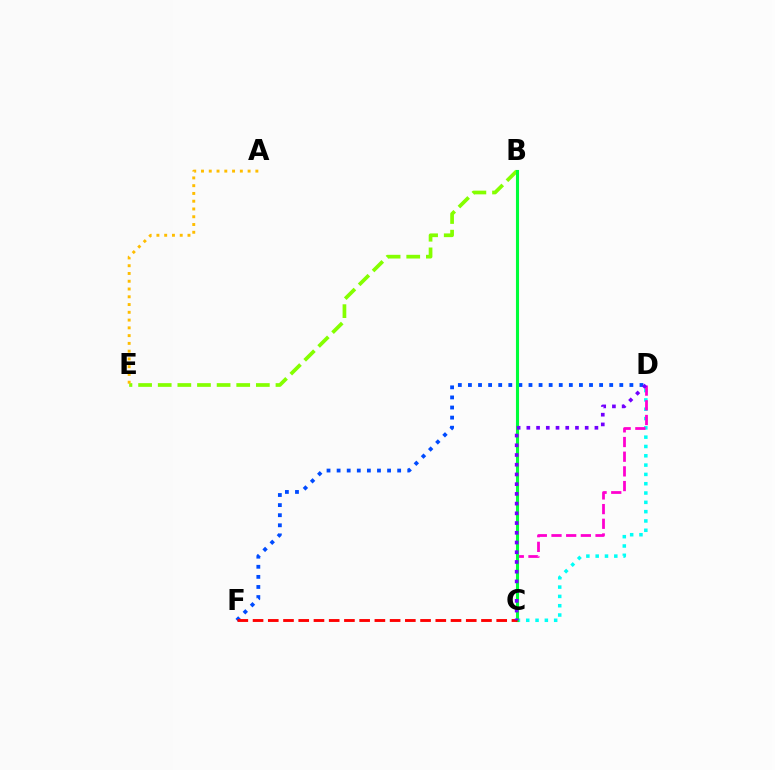{('D', 'F'): [{'color': '#004bff', 'line_style': 'dotted', 'thickness': 2.74}], ('C', 'D'): [{'color': '#00fff6', 'line_style': 'dotted', 'thickness': 2.53}, {'color': '#ff00cf', 'line_style': 'dashed', 'thickness': 1.99}, {'color': '#7200ff', 'line_style': 'dotted', 'thickness': 2.64}], ('B', 'E'): [{'color': '#84ff00', 'line_style': 'dashed', 'thickness': 2.67}], ('A', 'E'): [{'color': '#ffbd00', 'line_style': 'dotted', 'thickness': 2.11}], ('B', 'C'): [{'color': '#00ff39', 'line_style': 'solid', 'thickness': 2.22}], ('C', 'F'): [{'color': '#ff0000', 'line_style': 'dashed', 'thickness': 2.07}]}